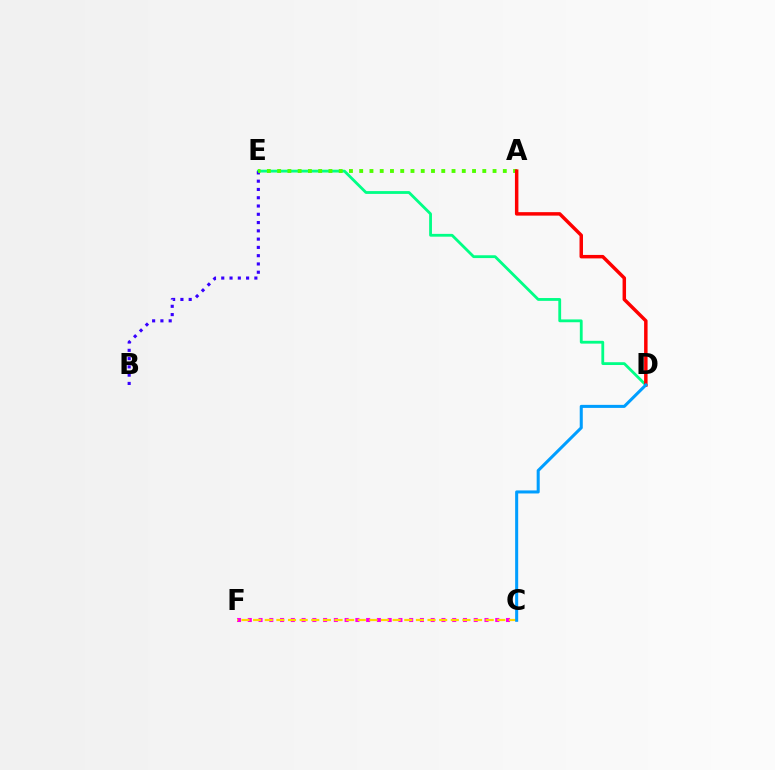{('C', 'F'): [{'color': '#ff00ed', 'line_style': 'dotted', 'thickness': 2.92}, {'color': '#ffd500', 'line_style': 'dashed', 'thickness': 1.58}], ('D', 'E'): [{'color': '#00ff86', 'line_style': 'solid', 'thickness': 2.02}], ('B', 'E'): [{'color': '#3700ff', 'line_style': 'dotted', 'thickness': 2.25}], ('A', 'E'): [{'color': '#4fff00', 'line_style': 'dotted', 'thickness': 2.79}], ('A', 'D'): [{'color': '#ff0000', 'line_style': 'solid', 'thickness': 2.5}], ('C', 'D'): [{'color': '#009eff', 'line_style': 'solid', 'thickness': 2.19}]}